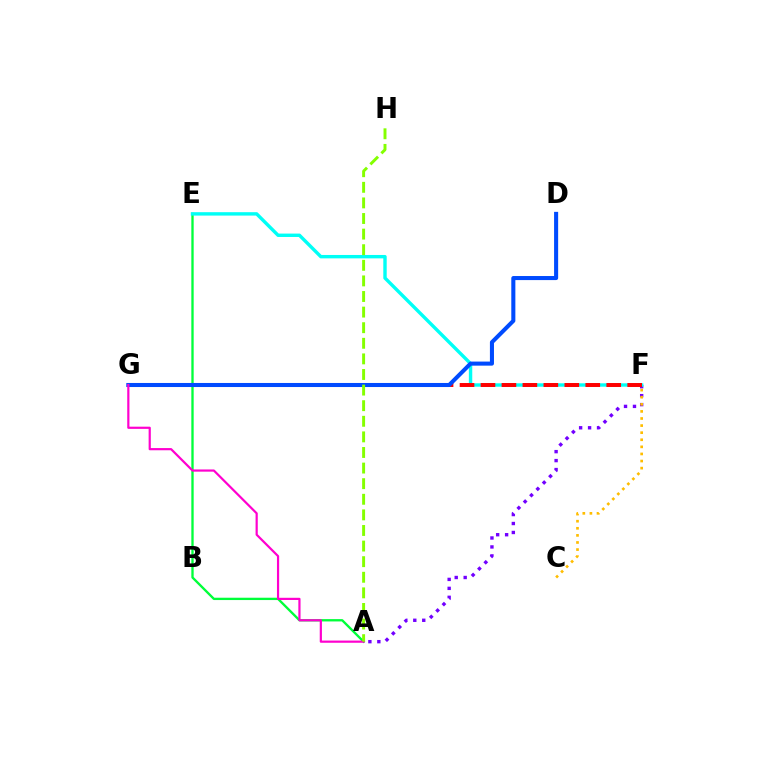{('A', 'F'): [{'color': '#7200ff', 'line_style': 'dotted', 'thickness': 2.43}], ('A', 'E'): [{'color': '#00ff39', 'line_style': 'solid', 'thickness': 1.68}], ('E', 'F'): [{'color': '#00fff6', 'line_style': 'solid', 'thickness': 2.45}], ('C', 'F'): [{'color': '#ffbd00', 'line_style': 'dotted', 'thickness': 1.93}], ('F', 'G'): [{'color': '#ff0000', 'line_style': 'dashed', 'thickness': 2.85}], ('D', 'G'): [{'color': '#004bff', 'line_style': 'solid', 'thickness': 2.93}], ('A', 'G'): [{'color': '#ff00cf', 'line_style': 'solid', 'thickness': 1.58}], ('A', 'H'): [{'color': '#84ff00', 'line_style': 'dashed', 'thickness': 2.12}]}